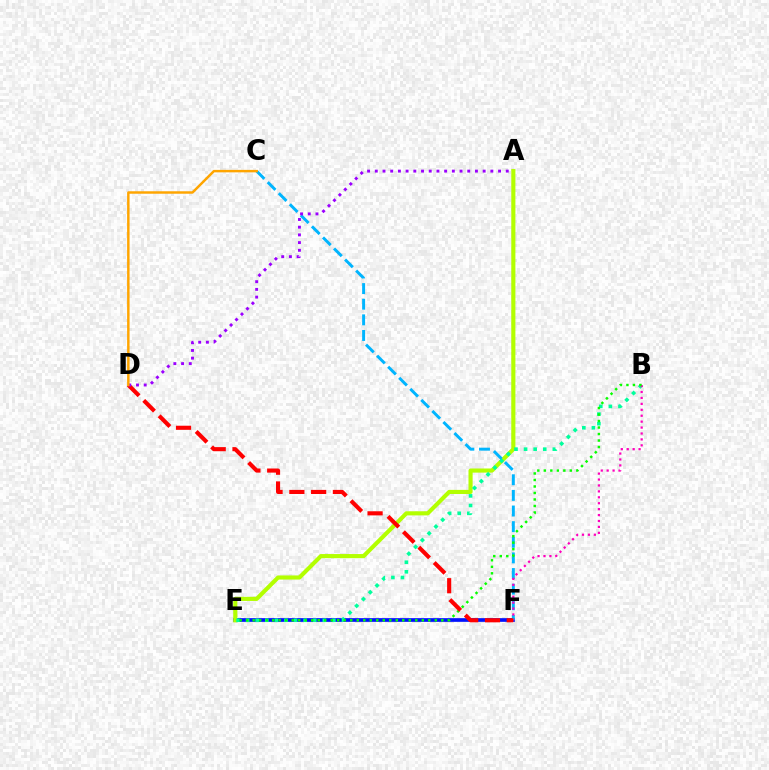{('E', 'F'): [{'color': '#0010ff', 'line_style': 'solid', 'thickness': 2.65}], ('A', 'E'): [{'color': '#b3ff00', 'line_style': 'solid', 'thickness': 2.97}], ('B', 'E'): [{'color': '#00ff9d', 'line_style': 'dotted', 'thickness': 2.6}, {'color': '#08ff00', 'line_style': 'dotted', 'thickness': 1.77}], ('C', 'F'): [{'color': '#00b5ff', 'line_style': 'dashed', 'thickness': 2.12}], ('B', 'F'): [{'color': '#ff00bd', 'line_style': 'dotted', 'thickness': 1.61}], ('D', 'F'): [{'color': '#ff0000', 'line_style': 'dashed', 'thickness': 2.96}], ('A', 'D'): [{'color': '#9b00ff', 'line_style': 'dotted', 'thickness': 2.09}], ('C', 'D'): [{'color': '#ffa500', 'line_style': 'solid', 'thickness': 1.77}]}